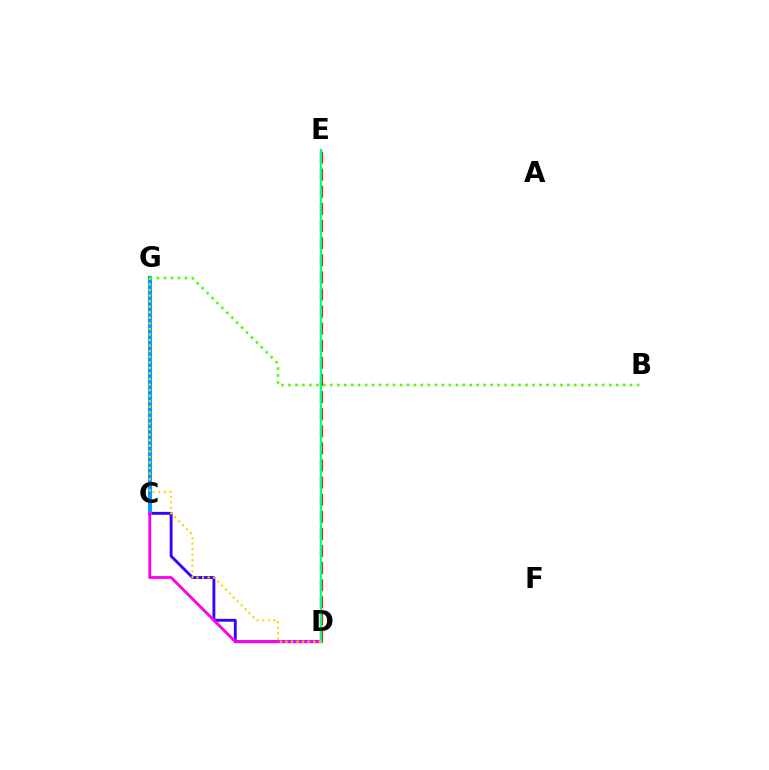{('C', 'D'): [{'color': '#3700ff', 'line_style': 'solid', 'thickness': 2.07}, {'color': '#ff00ed', 'line_style': 'solid', 'thickness': 2.05}], ('C', 'G'): [{'color': '#009eff', 'line_style': 'solid', 'thickness': 2.95}], ('D', 'E'): [{'color': '#ff0000', 'line_style': 'dashed', 'thickness': 2.32}, {'color': '#00ff86', 'line_style': 'solid', 'thickness': 1.71}], ('D', 'G'): [{'color': '#ffd500', 'line_style': 'dotted', 'thickness': 1.51}], ('B', 'G'): [{'color': '#4fff00', 'line_style': 'dotted', 'thickness': 1.89}]}